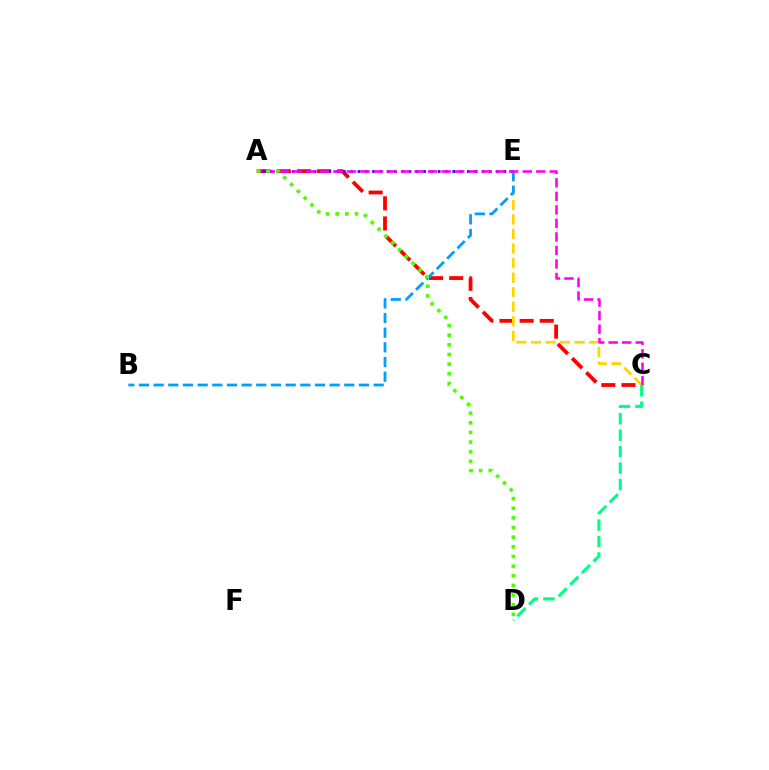{('A', 'C'): [{'color': '#ff0000', 'line_style': 'dashed', 'thickness': 2.74}, {'color': '#ff00ed', 'line_style': 'dashed', 'thickness': 1.84}], ('A', 'E'): [{'color': '#3700ff', 'line_style': 'dotted', 'thickness': 1.98}], ('C', 'E'): [{'color': '#ffd500', 'line_style': 'dashed', 'thickness': 1.98}], ('B', 'E'): [{'color': '#009eff', 'line_style': 'dashed', 'thickness': 1.99}], ('C', 'D'): [{'color': '#00ff86', 'line_style': 'dashed', 'thickness': 2.24}], ('A', 'D'): [{'color': '#4fff00', 'line_style': 'dotted', 'thickness': 2.62}]}